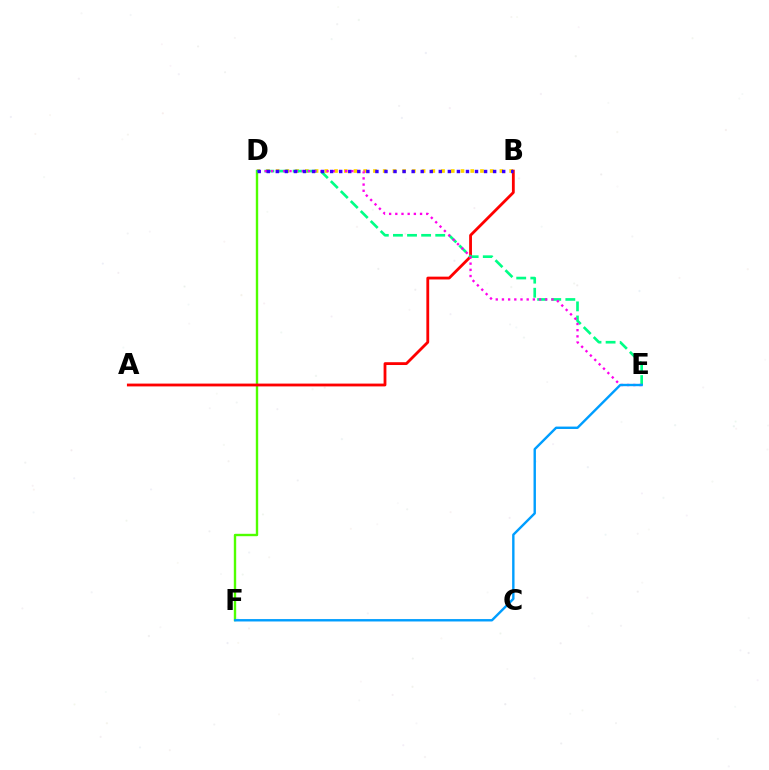{('D', 'F'): [{'color': '#4fff00', 'line_style': 'solid', 'thickness': 1.72}], ('B', 'D'): [{'color': '#ffd500', 'line_style': 'dotted', 'thickness': 2.64}, {'color': '#3700ff', 'line_style': 'dotted', 'thickness': 2.46}], ('A', 'B'): [{'color': '#ff0000', 'line_style': 'solid', 'thickness': 2.02}], ('D', 'E'): [{'color': '#00ff86', 'line_style': 'dashed', 'thickness': 1.92}, {'color': '#ff00ed', 'line_style': 'dotted', 'thickness': 1.68}], ('E', 'F'): [{'color': '#009eff', 'line_style': 'solid', 'thickness': 1.73}]}